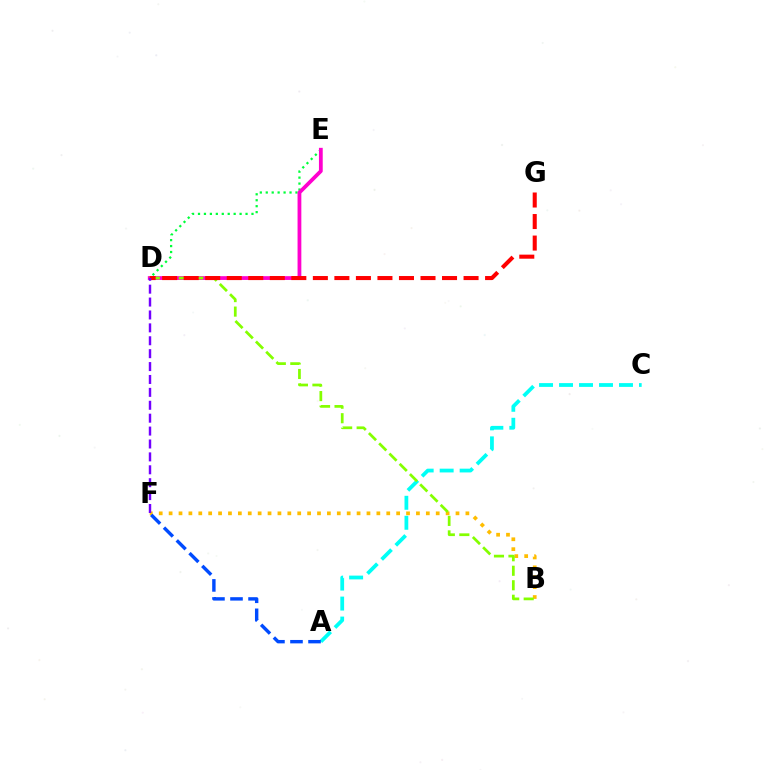{('A', 'C'): [{'color': '#00fff6', 'line_style': 'dashed', 'thickness': 2.72}], ('D', 'E'): [{'color': '#00ff39', 'line_style': 'dotted', 'thickness': 1.61}, {'color': '#ff00cf', 'line_style': 'solid', 'thickness': 2.72}], ('B', 'F'): [{'color': '#ffbd00', 'line_style': 'dotted', 'thickness': 2.69}], ('B', 'D'): [{'color': '#84ff00', 'line_style': 'dashed', 'thickness': 1.97}], ('D', 'G'): [{'color': '#ff0000', 'line_style': 'dashed', 'thickness': 2.92}], ('D', 'F'): [{'color': '#7200ff', 'line_style': 'dashed', 'thickness': 1.75}], ('A', 'F'): [{'color': '#004bff', 'line_style': 'dashed', 'thickness': 2.45}]}